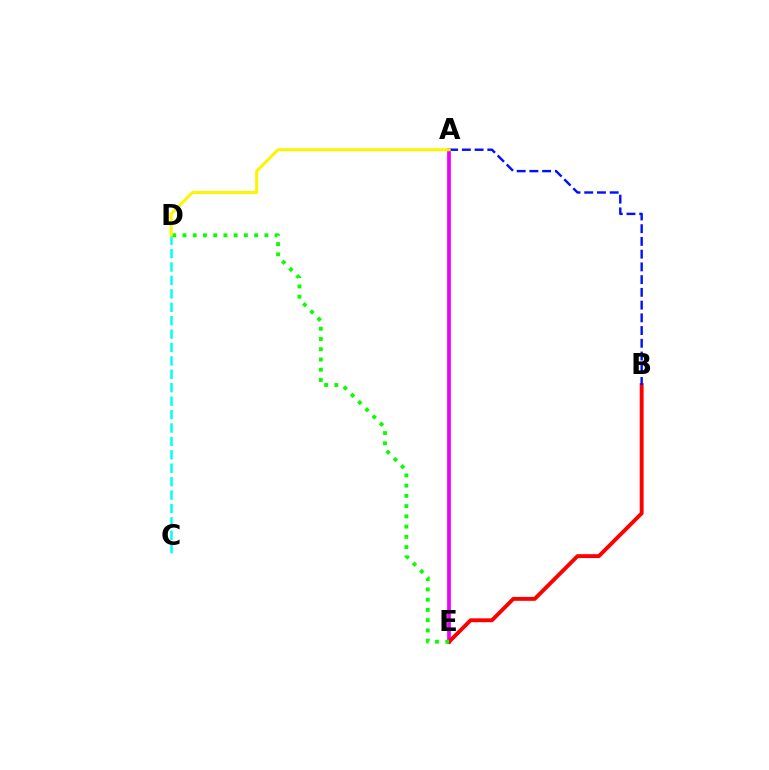{('A', 'E'): [{'color': '#ee00ff', 'line_style': 'solid', 'thickness': 2.68}], ('B', 'E'): [{'color': '#ff0000', 'line_style': 'solid', 'thickness': 2.8}], ('C', 'D'): [{'color': '#00fff6', 'line_style': 'dashed', 'thickness': 1.82}], ('D', 'E'): [{'color': '#08ff00', 'line_style': 'dotted', 'thickness': 2.78}], ('A', 'B'): [{'color': '#0010ff', 'line_style': 'dashed', 'thickness': 1.73}], ('A', 'D'): [{'color': '#fcf500', 'line_style': 'solid', 'thickness': 2.18}]}